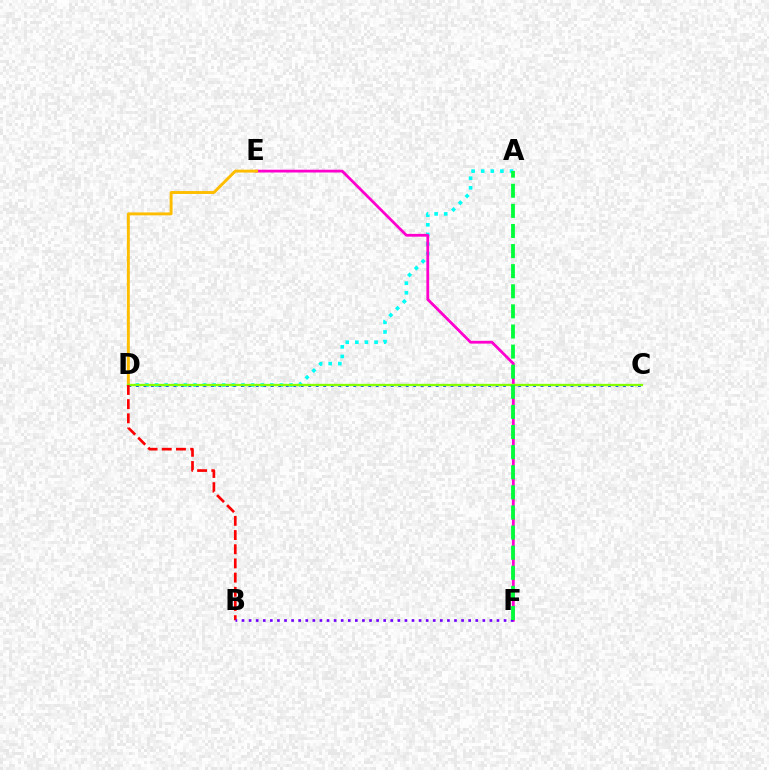{('A', 'D'): [{'color': '#00fff6', 'line_style': 'dotted', 'thickness': 2.61}], ('E', 'F'): [{'color': '#ff00cf', 'line_style': 'solid', 'thickness': 2.01}], ('C', 'D'): [{'color': '#004bff', 'line_style': 'dotted', 'thickness': 2.04}, {'color': '#84ff00', 'line_style': 'solid', 'thickness': 1.68}], ('D', 'E'): [{'color': '#ffbd00', 'line_style': 'solid', 'thickness': 2.1}], ('B', 'D'): [{'color': '#ff0000', 'line_style': 'dashed', 'thickness': 1.93}], ('B', 'F'): [{'color': '#7200ff', 'line_style': 'dotted', 'thickness': 1.92}], ('A', 'F'): [{'color': '#00ff39', 'line_style': 'dashed', 'thickness': 2.73}]}